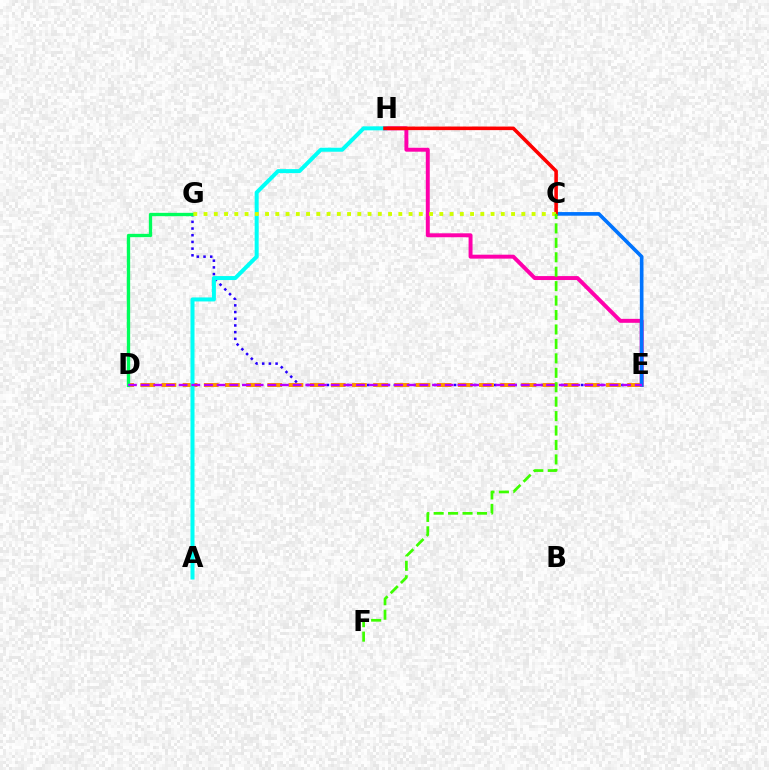{('E', 'H'): [{'color': '#ff00ac', 'line_style': 'solid', 'thickness': 2.84}], ('E', 'G'): [{'color': '#2500ff', 'line_style': 'dotted', 'thickness': 1.82}], ('D', 'E'): [{'color': '#ff9400', 'line_style': 'dashed', 'thickness': 2.88}, {'color': '#b900ff', 'line_style': 'dashed', 'thickness': 1.72}], ('D', 'G'): [{'color': '#00ff5c', 'line_style': 'solid', 'thickness': 2.4}], ('C', 'E'): [{'color': '#0074ff', 'line_style': 'solid', 'thickness': 2.62}], ('A', 'H'): [{'color': '#00fff6', 'line_style': 'solid', 'thickness': 2.88}], ('C', 'H'): [{'color': '#ff0000', 'line_style': 'solid', 'thickness': 2.57}], ('C', 'G'): [{'color': '#d1ff00', 'line_style': 'dotted', 'thickness': 2.79}], ('C', 'F'): [{'color': '#3dff00', 'line_style': 'dashed', 'thickness': 1.96}]}